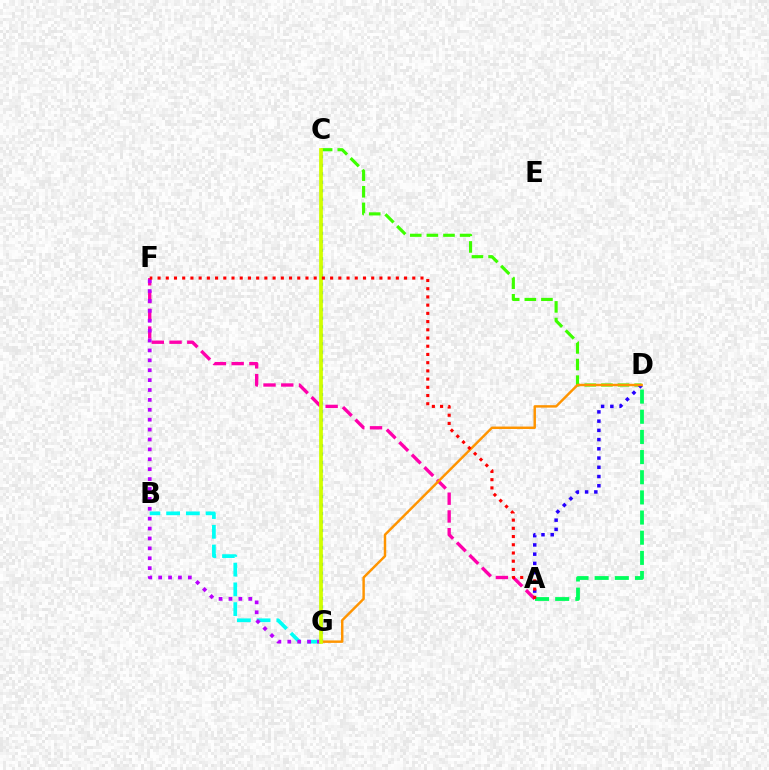{('B', 'G'): [{'color': '#00fff6', 'line_style': 'dashed', 'thickness': 2.68}], ('C', 'D'): [{'color': '#3dff00', 'line_style': 'dashed', 'thickness': 2.26}], ('A', 'D'): [{'color': '#2500ff', 'line_style': 'dotted', 'thickness': 2.51}, {'color': '#00ff5c', 'line_style': 'dashed', 'thickness': 2.74}], ('A', 'F'): [{'color': '#ff00ac', 'line_style': 'dashed', 'thickness': 2.41}, {'color': '#ff0000', 'line_style': 'dotted', 'thickness': 2.23}], ('C', 'G'): [{'color': '#0074ff', 'line_style': 'dotted', 'thickness': 2.31}, {'color': '#d1ff00', 'line_style': 'solid', 'thickness': 2.69}], ('F', 'G'): [{'color': '#b900ff', 'line_style': 'dotted', 'thickness': 2.69}], ('D', 'G'): [{'color': '#ff9400', 'line_style': 'solid', 'thickness': 1.76}]}